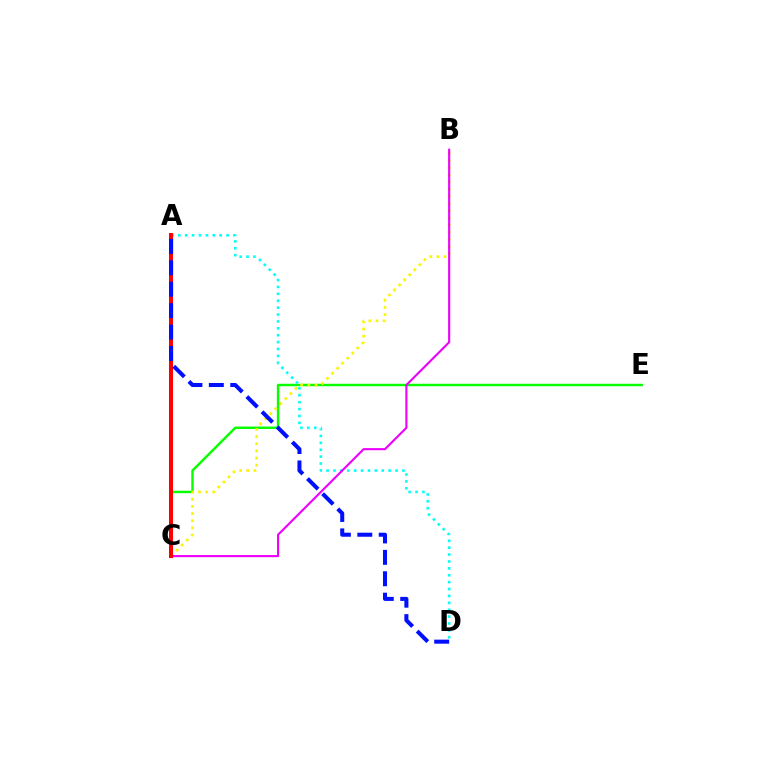{('C', 'E'): [{'color': '#08ff00', 'line_style': 'solid', 'thickness': 1.76}], ('A', 'D'): [{'color': '#00fff6', 'line_style': 'dotted', 'thickness': 1.87}, {'color': '#0010ff', 'line_style': 'dashed', 'thickness': 2.91}], ('B', 'C'): [{'color': '#fcf500', 'line_style': 'dotted', 'thickness': 1.94}, {'color': '#ee00ff', 'line_style': 'solid', 'thickness': 1.52}], ('A', 'C'): [{'color': '#ff0000', 'line_style': 'solid', 'thickness': 2.91}]}